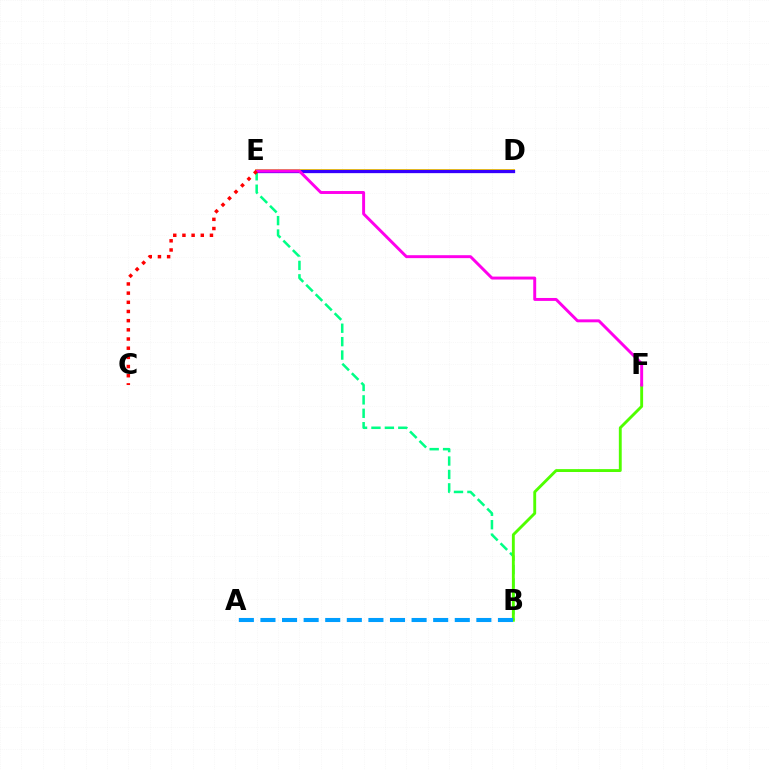{('D', 'E'): [{'color': '#ffd500', 'line_style': 'solid', 'thickness': 2.88}, {'color': '#3700ff', 'line_style': 'solid', 'thickness': 2.37}], ('B', 'E'): [{'color': '#00ff86', 'line_style': 'dashed', 'thickness': 1.82}], ('B', 'F'): [{'color': '#4fff00', 'line_style': 'solid', 'thickness': 2.07}], ('E', 'F'): [{'color': '#ff00ed', 'line_style': 'solid', 'thickness': 2.12}], ('C', 'E'): [{'color': '#ff0000', 'line_style': 'dotted', 'thickness': 2.49}], ('A', 'B'): [{'color': '#009eff', 'line_style': 'dashed', 'thickness': 2.93}]}